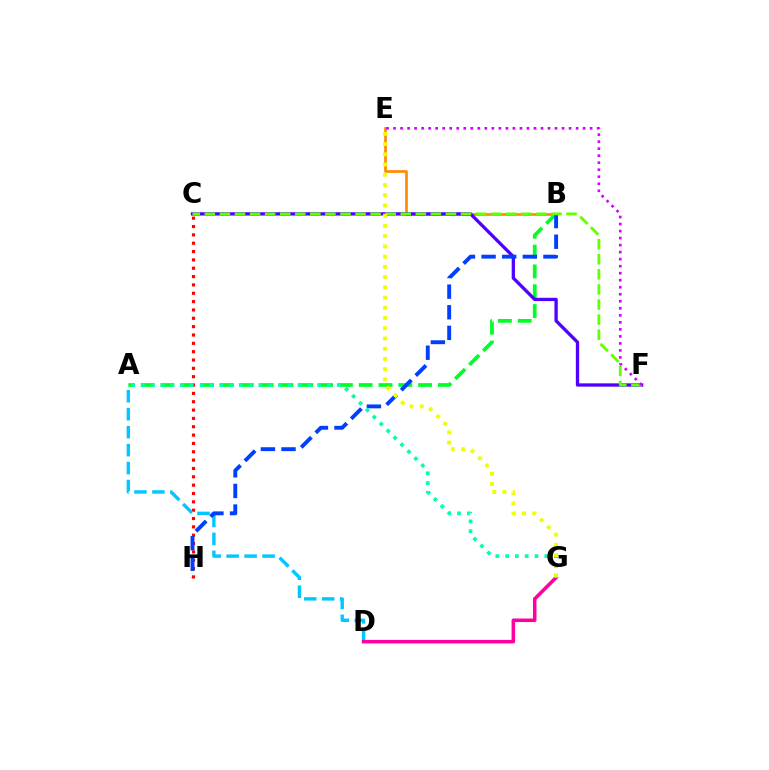{('A', 'B'): [{'color': '#00ff27', 'line_style': 'dashed', 'thickness': 2.69}], ('C', 'H'): [{'color': '#ff0000', 'line_style': 'dotted', 'thickness': 2.27}], ('B', 'E'): [{'color': '#ff8800', 'line_style': 'solid', 'thickness': 1.91}], ('C', 'F'): [{'color': '#4f00ff', 'line_style': 'solid', 'thickness': 2.38}, {'color': '#66ff00', 'line_style': 'dashed', 'thickness': 2.05}], ('A', 'D'): [{'color': '#00c7ff', 'line_style': 'dashed', 'thickness': 2.44}], ('D', 'G'): [{'color': '#ff00a0', 'line_style': 'solid', 'thickness': 2.54}], ('B', 'H'): [{'color': '#003fff', 'line_style': 'dashed', 'thickness': 2.8}], ('A', 'G'): [{'color': '#00ffaf', 'line_style': 'dotted', 'thickness': 2.66}], ('E', 'G'): [{'color': '#eeff00', 'line_style': 'dotted', 'thickness': 2.78}], ('E', 'F'): [{'color': '#d600ff', 'line_style': 'dotted', 'thickness': 1.91}]}